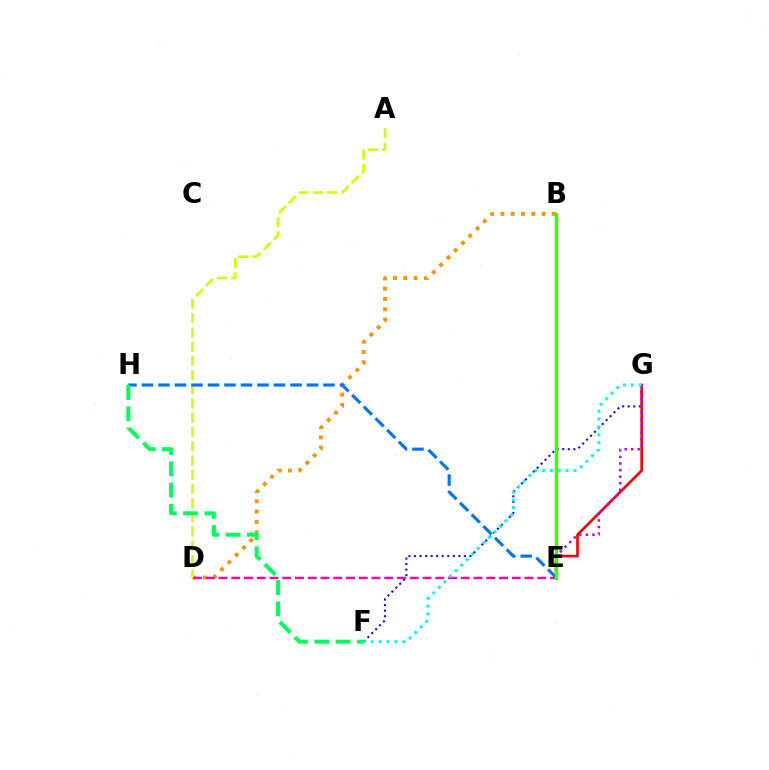{('B', 'D'): [{'color': '#ff9400', 'line_style': 'dotted', 'thickness': 2.8}], ('F', 'G'): [{'color': '#2500ff', 'line_style': 'dotted', 'thickness': 1.51}, {'color': '#00fff6', 'line_style': 'dotted', 'thickness': 2.14}], ('D', 'E'): [{'color': '#ff00ac', 'line_style': 'dashed', 'thickness': 1.73}], ('A', 'D'): [{'color': '#d1ff00', 'line_style': 'dashed', 'thickness': 1.93}], ('E', 'H'): [{'color': '#0074ff', 'line_style': 'dashed', 'thickness': 2.24}], ('E', 'G'): [{'color': '#ff0000', 'line_style': 'solid', 'thickness': 1.92}, {'color': '#b900ff', 'line_style': 'dotted', 'thickness': 1.79}], ('B', 'E'): [{'color': '#3dff00', 'line_style': 'solid', 'thickness': 2.51}], ('F', 'H'): [{'color': '#00ff5c', 'line_style': 'dashed', 'thickness': 2.9}]}